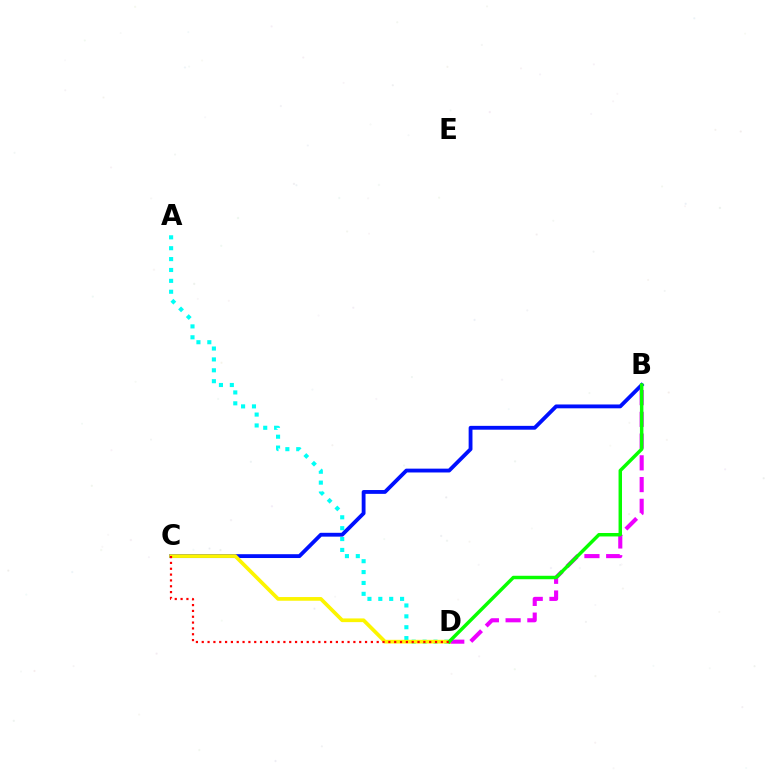{('B', 'D'): [{'color': '#ee00ff', 'line_style': 'dashed', 'thickness': 2.95}, {'color': '#08ff00', 'line_style': 'solid', 'thickness': 2.49}], ('A', 'D'): [{'color': '#00fff6', 'line_style': 'dotted', 'thickness': 2.96}], ('B', 'C'): [{'color': '#0010ff', 'line_style': 'solid', 'thickness': 2.76}], ('C', 'D'): [{'color': '#fcf500', 'line_style': 'solid', 'thickness': 2.66}, {'color': '#ff0000', 'line_style': 'dotted', 'thickness': 1.58}]}